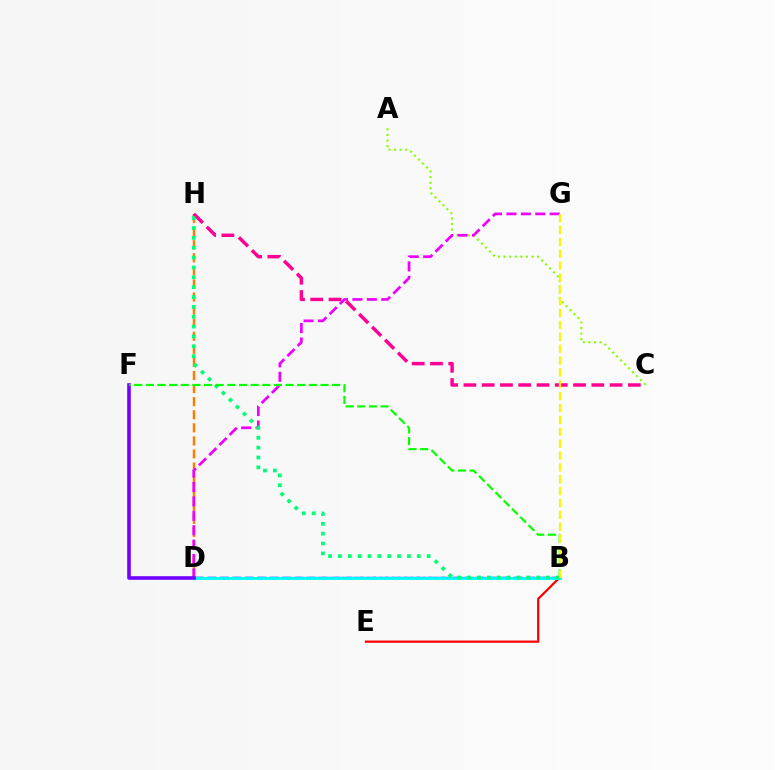{('B', 'D'): [{'color': '#0010ff', 'line_style': 'dashed', 'thickness': 1.67}, {'color': '#008cff', 'line_style': 'dashed', 'thickness': 1.73}, {'color': '#00fff6', 'line_style': 'solid', 'thickness': 2.0}], ('B', 'E'): [{'color': '#ff0000', 'line_style': 'solid', 'thickness': 1.61}], ('D', 'H'): [{'color': '#ff7c00', 'line_style': 'dashed', 'thickness': 1.78}], ('A', 'C'): [{'color': '#84ff00', 'line_style': 'dotted', 'thickness': 1.52}], ('D', 'G'): [{'color': '#ee00ff', 'line_style': 'dashed', 'thickness': 1.96}], ('C', 'H'): [{'color': '#ff0094', 'line_style': 'dashed', 'thickness': 2.48}], ('B', 'H'): [{'color': '#00ff74', 'line_style': 'dotted', 'thickness': 2.68}], ('D', 'F'): [{'color': '#7200ff', 'line_style': 'solid', 'thickness': 2.59}], ('B', 'F'): [{'color': '#08ff00', 'line_style': 'dashed', 'thickness': 1.58}], ('B', 'G'): [{'color': '#fcf500', 'line_style': 'dashed', 'thickness': 1.61}]}